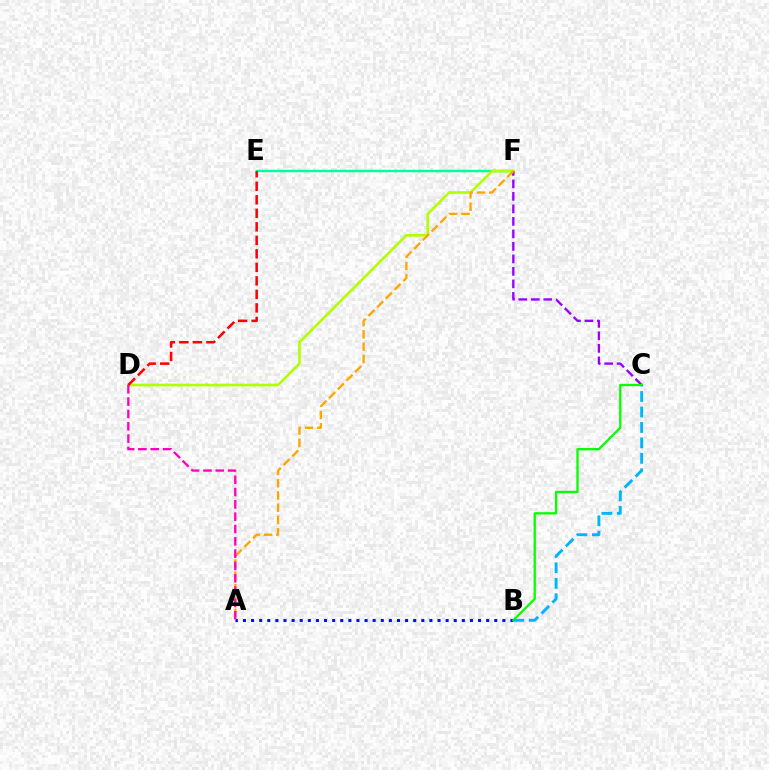{('A', 'B'): [{'color': '#0010ff', 'line_style': 'dotted', 'thickness': 2.2}], ('E', 'F'): [{'color': '#00ff9d', 'line_style': 'solid', 'thickness': 1.76}], ('D', 'F'): [{'color': '#b3ff00', 'line_style': 'solid', 'thickness': 1.9}], ('D', 'E'): [{'color': '#ff0000', 'line_style': 'dashed', 'thickness': 1.84}], ('C', 'F'): [{'color': '#9b00ff', 'line_style': 'dashed', 'thickness': 1.7}], ('B', 'C'): [{'color': '#08ff00', 'line_style': 'solid', 'thickness': 1.67}, {'color': '#00b5ff', 'line_style': 'dashed', 'thickness': 2.1}], ('A', 'F'): [{'color': '#ffa500', 'line_style': 'dashed', 'thickness': 1.67}], ('A', 'D'): [{'color': '#ff00bd', 'line_style': 'dashed', 'thickness': 1.67}]}